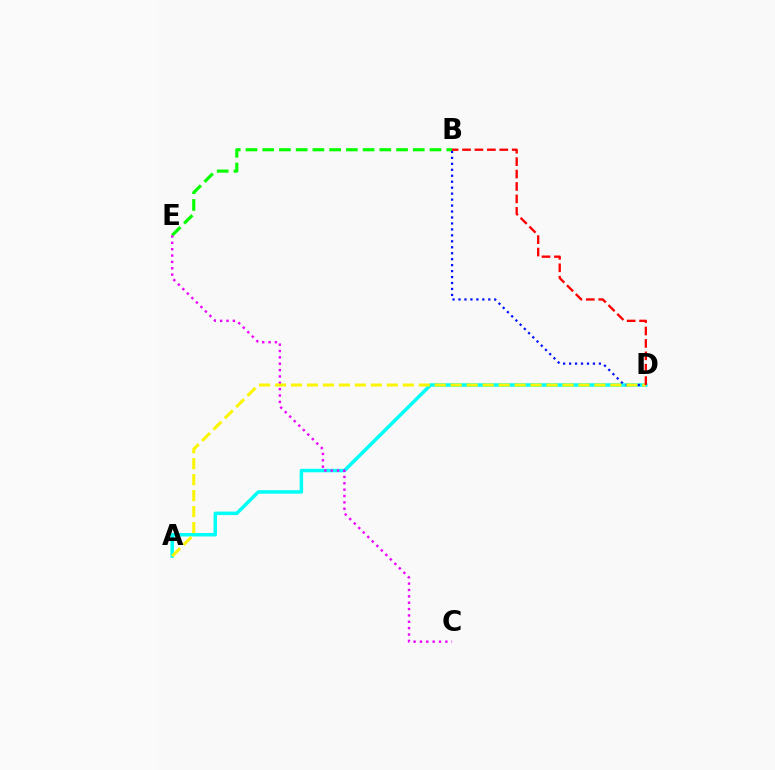{('A', 'D'): [{'color': '#00fff6', 'line_style': 'solid', 'thickness': 2.51}, {'color': '#fcf500', 'line_style': 'dashed', 'thickness': 2.17}], ('B', 'E'): [{'color': '#08ff00', 'line_style': 'dashed', 'thickness': 2.27}], ('C', 'E'): [{'color': '#ee00ff', 'line_style': 'dotted', 'thickness': 1.73}], ('B', 'D'): [{'color': '#0010ff', 'line_style': 'dotted', 'thickness': 1.62}, {'color': '#ff0000', 'line_style': 'dashed', 'thickness': 1.69}]}